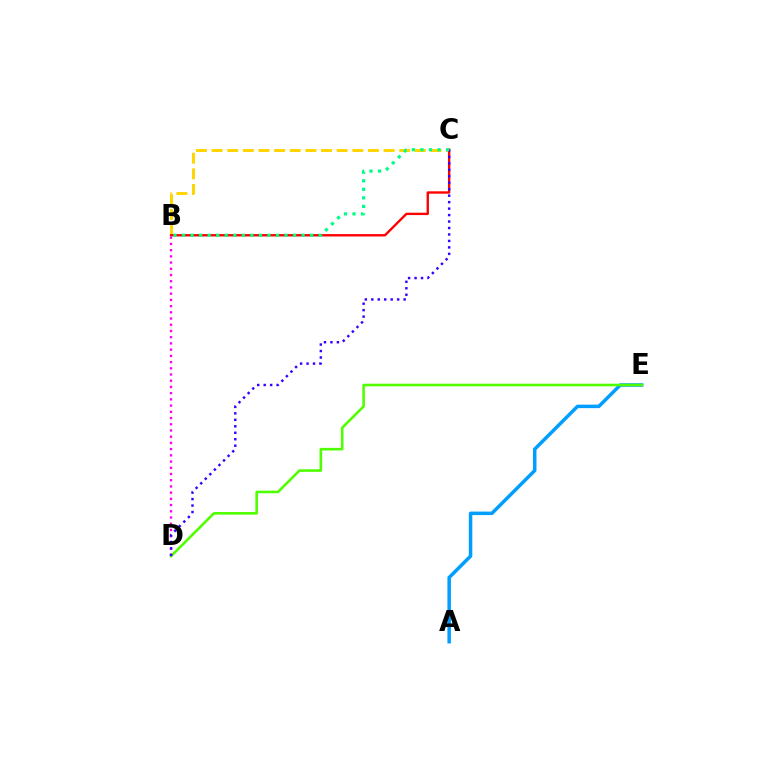{('A', 'E'): [{'color': '#009eff', 'line_style': 'solid', 'thickness': 2.52}], ('B', 'C'): [{'color': '#ffd500', 'line_style': 'dashed', 'thickness': 2.12}, {'color': '#ff0000', 'line_style': 'solid', 'thickness': 1.7}, {'color': '#00ff86', 'line_style': 'dotted', 'thickness': 2.32}], ('D', 'E'): [{'color': '#4fff00', 'line_style': 'solid', 'thickness': 1.86}], ('B', 'D'): [{'color': '#ff00ed', 'line_style': 'dotted', 'thickness': 1.69}], ('C', 'D'): [{'color': '#3700ff', 'line_style': 'dotted', 'thickness': 1.76}]}